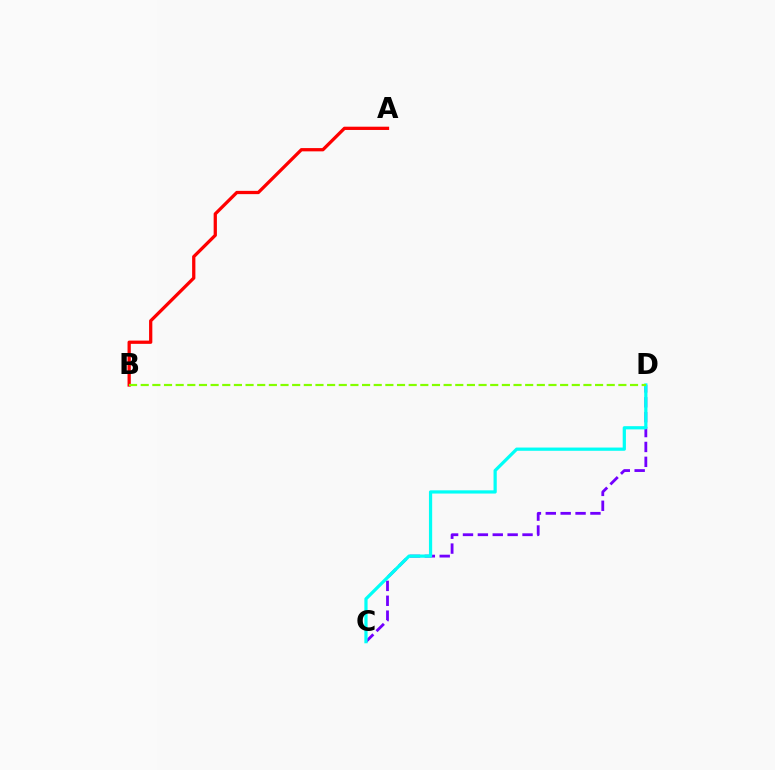{('A', 'B'): [{'color': '#ff0000', 'line_style': 'solid', 'thickness': 2.35}], ('C', 'D'): [{'color': '#7200ff', 'line_style': 'dashed', 'thickness': 2.02}, {'color': '#00fff6', 'line_style': 'solid', 'thickness': 2.32}], ('B', 'D'): [{'color': '#84ff00', 'line_style': 'dashed', 'thickness': 1.58}]}